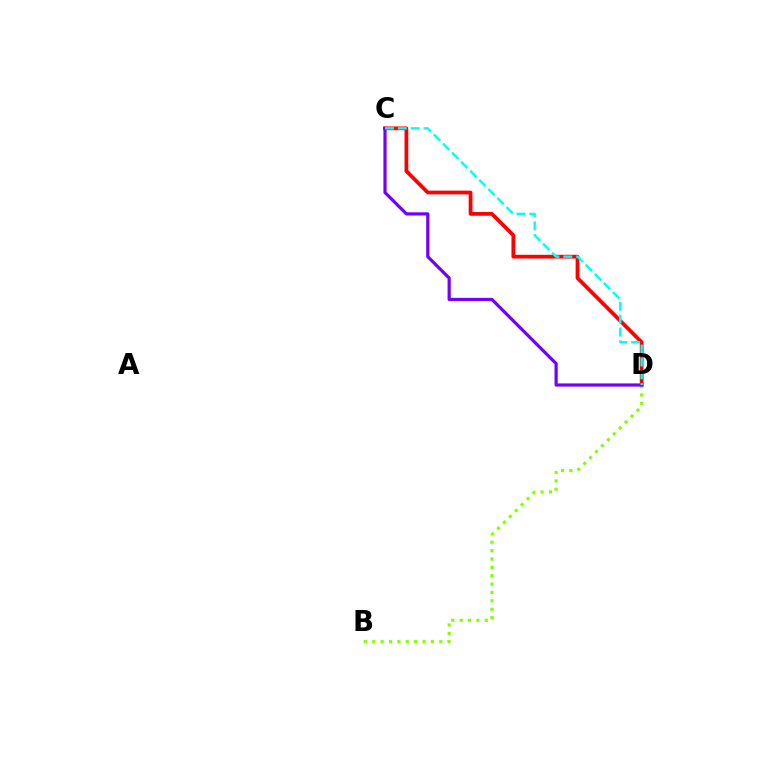{('C', 'D'): [{'color': '#ff0000', 'line_style': 'solid', 'thickness': 2.7}, {'color': '#7200ff', 'line_style': 'solid', 'thickness': 2.3}, {'color': '#00fff6', 'line_style': 'dashed', 'thickness': 1.74}], ('B', 'D'): [{'color': '#84ff00', 'line_style': 'dotted', 'thickness': 2.27}]}